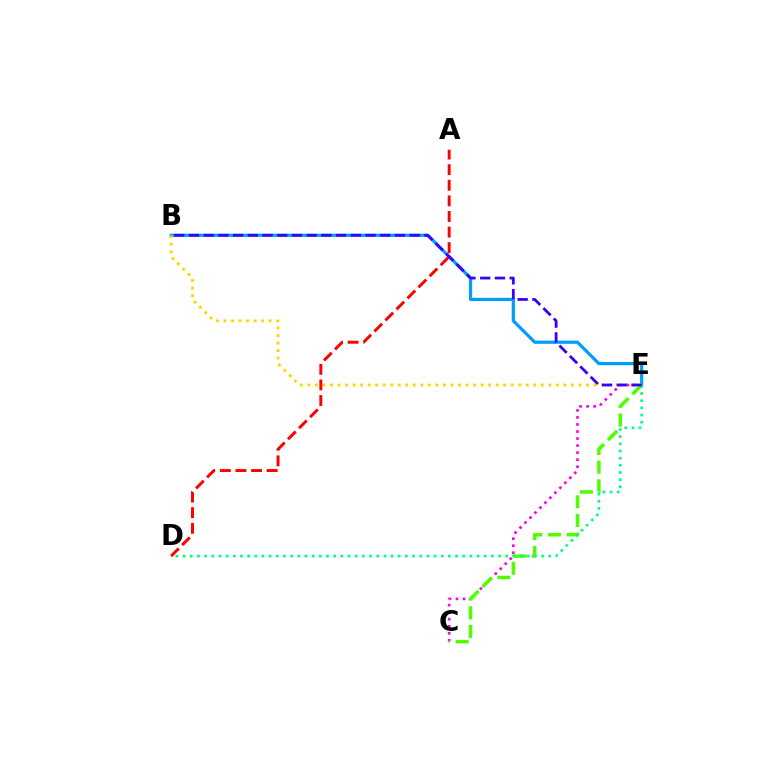{('B', 'E'): [{'color': '#009eff', 'line_style': 'solid', 'thickness': 2.32}, {'color': '#ffd500', 'line_style': 'dotted', 'thickness': 2.05}, {'color': '#3700ff', 'line_style': 'dashed', 'thickness': 2.0}], ('C', 'E'): [{'color': '#ff00ed', 'line_style': 'dotted', 'thickness': 1.91}, {'color': '#4fff00', 'line_style': 'dashed', 'thickness': 2.54}], ('D', 'E'): [{'color': '#00ff86', 'line_style': 'dotted', 'thickness': 1.95}], ('A', 'D'): [{'color': '#ff0000', 'line_style': 'dashed', 'thickness': 2.12}]}